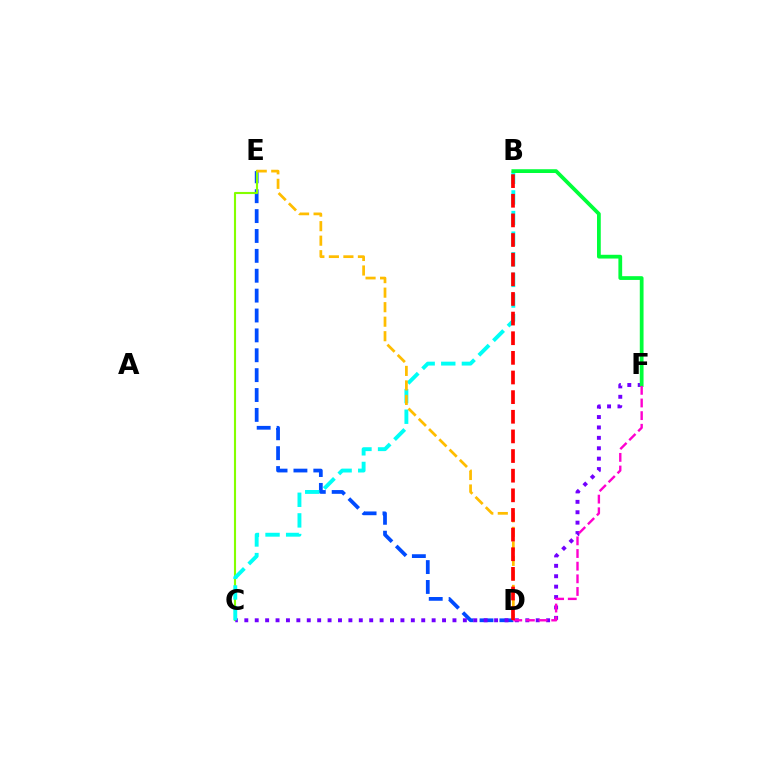{('D', 'E'): [{'color': '#004bff', 'line_style': 'dashed', 'thickness': 2.7}, {'color': '#ffbd00', 'line_style': 'dashed', 'thickness': 1.97}], ('C', 'E'): [{'color': '#84ff00', 'line_style': 'solid', 'thickness': 1.53}], ('C', 'F'): [{'color': '#7200ff', 'line_style': 'dotted', 'thickness': 2.83}], ('B', 'C'): [{'color': '#00fff6', 'line_style': 'dashed', 'thickness': 2.8}], ('B', 'F'): [{'color': '#00ff39', 'line_style': 'solid', 'thickness': 2.71}], ('D', 'F'): [{'color': '#ff00cf', 'line_style': 'dashed', 'thickness': 1.72}], ('B', 'D'): [{'color': '#ff0000', 'line_style': 'dashed', 'thickness': 2.67}]}